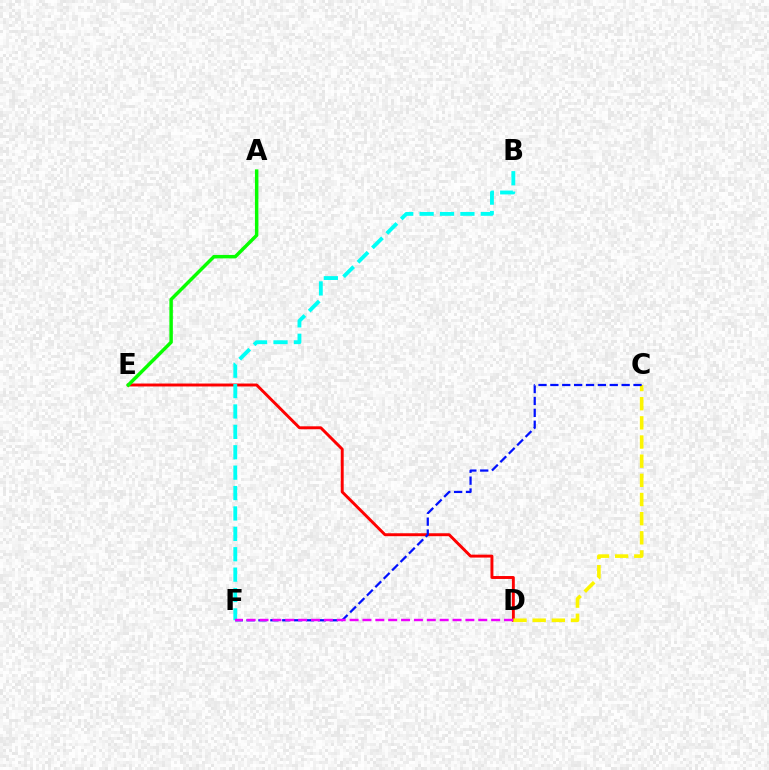{('D', 'E'): [{'color': '#ff0000', 'line_style': 'solid', 'thickness': 2.11}], ('C', 'D'): [{'color': '#fcf500', 'line_style': 'dashed', 'thickness': 2.6}], ('C', 'F'): [{'color': '#0010ff', 'line_style': 'dashed', 'thickness': 1.61}], ('B', 'F'): [{'color': '#00fff6', 'line_style': 'dashed', 'thickness': 2.77}], ('A', 'E'): [{'color': '#08ff00', 'line_style': 'solid', 'thickness': 2.49}], ('D', 'F'): [{'color': '#ee00ff', 'line_style': 'dashed', 'thickness': 1.75}]}